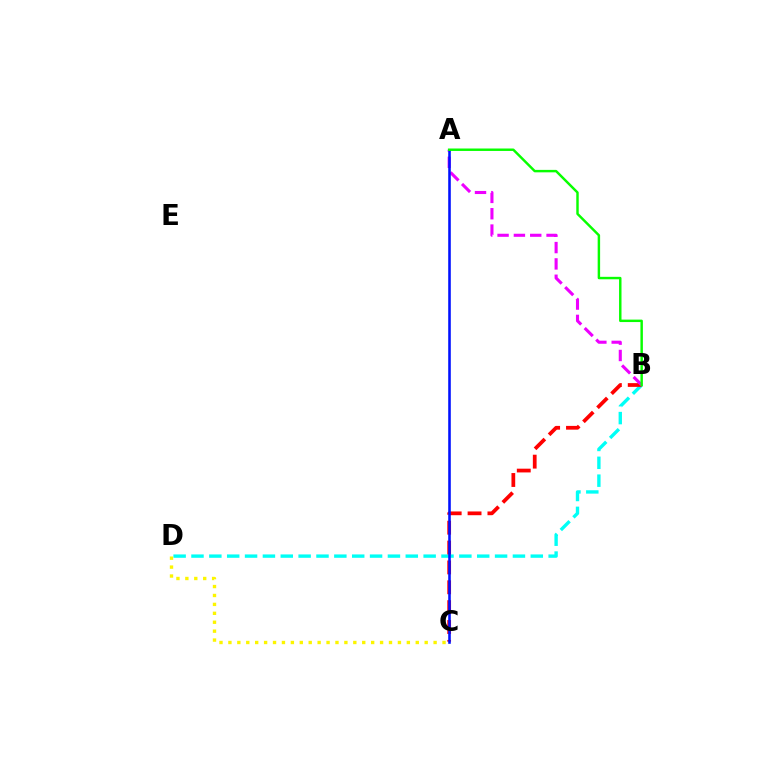{('B', 'D'): [{'color': '#00fff6', 'line_style': 'dashed', 'thickness': 2.43}], ('C', 'D'): [{'color': '#fcf500', 'line_style': 'dotted', 'thickness': 2.42}], ('B', 'C'): [{'color': '#ff0000', 'line_style': 'dashed', 'thickness': 2.7}], ('A', 'B'): [{'color': '#ee00ff', 'line_style': 'dashed', 'thickness': 2.22}, {'color': '#08ff00', 'line_style': 'solid', 'thickness': 1.76}], ('A', 'C'): [{'color': '#0010ff', 'line_style': 'solid', 'thickness': 1.86}]}